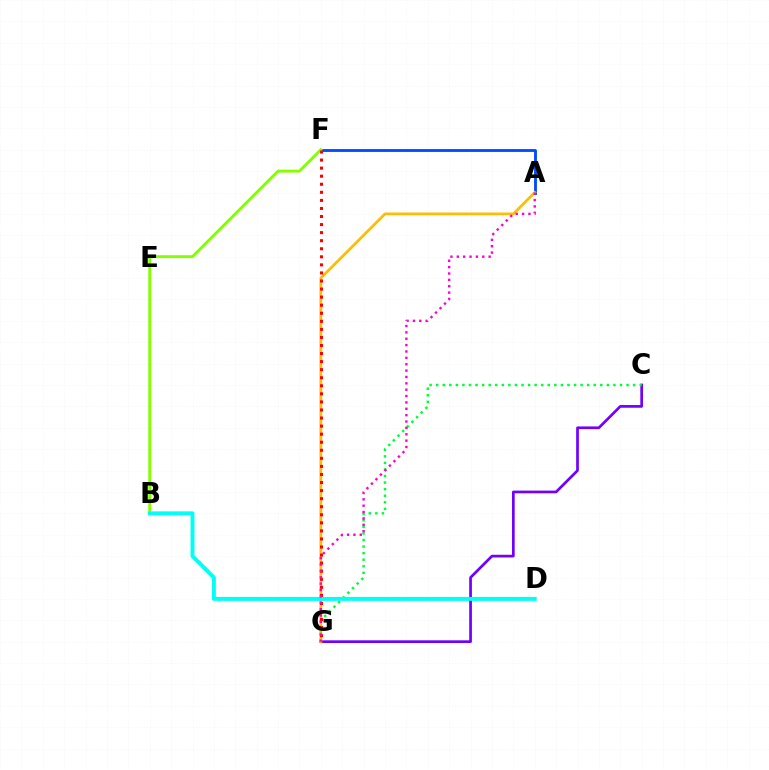{('A', 'F'): [{'color': '#004bff', 'line_style': 'solid', 'thickness': 2.05}], ('C', 'G'): [{'color': '#7200ff', 'line_style': 'solid', 'thickness': 1.94}, {'color': '#00ff39', 'line_style': 'dotted', 'thickness': 1.78}], ('B', 'F'): [{'color': '#84ff00', 'line_style': 'solid', 'thickness': 2.07}], ('A', 'G'): [{'color': '#ffbd00', 'line_style': 'solid', 'thickness': 1.97}, {'color': '#ff00cf', 'line_style': 'dotted', 'thickness': 1.73}], ('F', 'G'): [{'color': '#ff0000', 'line_style': 'dotted', 'thickness': 2.19}], ('B', 'D'): [{'color': '#00fff6', 'line_style': 'solid', 'thickness': 2.83}]}